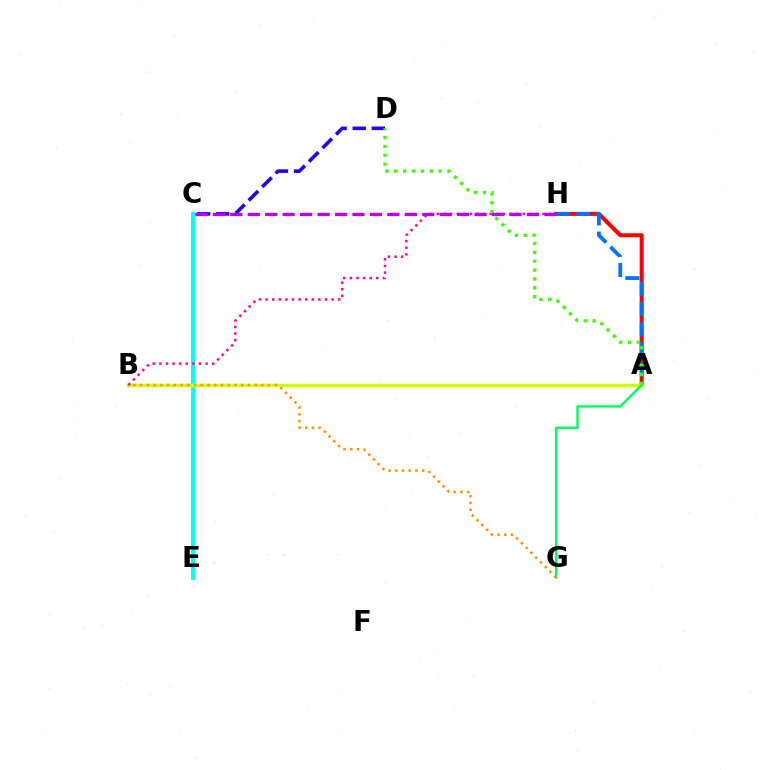{('A', 'H'): [{'color': '#ff0000', 'line_style': 'solid', 'thickness': 2.89}, {'color': '#0074ff', 'line_style': 'dashed', 'thickness': 2.74}], ('C', 'E'): [{'color': '#00fff6', 'line_style': 'solid', 'thickness': 2.83}], ('A', 'B'): [{'color': '#d1ff00', 'line_style': 'solid', 'thickness': 2.52}], ('A', 'G'): [{'color': '#00ff5c', 'line_style': 'solid', 'thickness': 1.71}], ('B', 'G'): [{'color': '#ff9400', 'line_style': 'dotted', 'thickness': 1.83}], ('B', 'H'): [{'color': '#ff00ac', 'line_style': 'dotted', 'thickness': 1.79}], ('C', 'D'): [{'color': '#2500ff', 'line_style': 'dashed', 'thickness': 2.59}], ('A', 'D'): [{'color': '#3dff00', 'line_style': 'dotted', 'thickness': 2.41}], ('C', 'H'): [{'color': '#b900ff', 'line_style': 'dashed', 'thickness': 2.37}]}